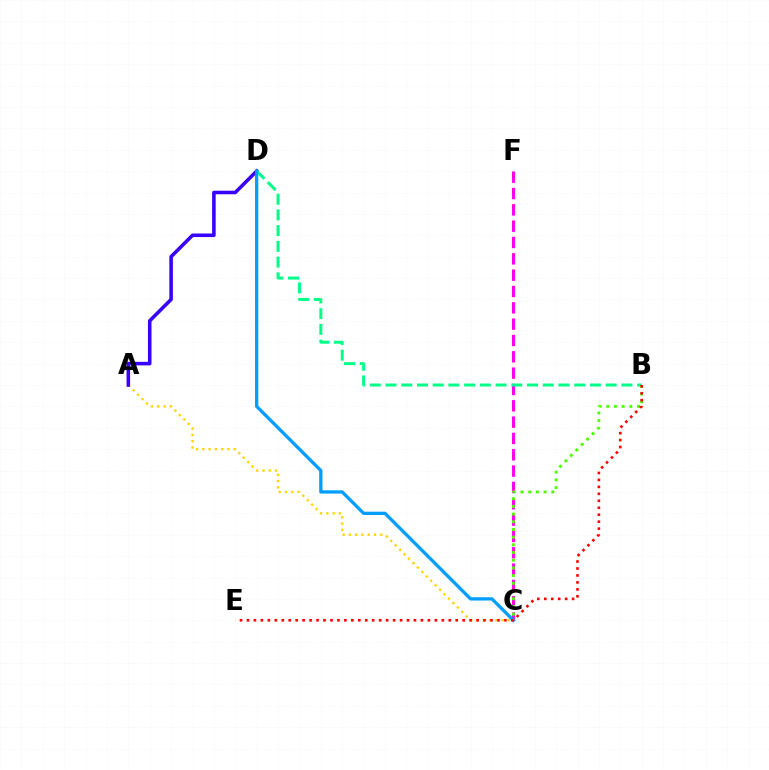{('C', 'F'): [{'color': '#ff00ed', 'line_style': 'dashed', 'thickness': 2.22}], ('A', 'C'): [{'color': '#ffd500', 'line_style': 'dotted', 'thickness': 1.7}], ('A', 'D'): [{'color': '#3700ff', 'line_style': 'solid', 'thickness': 2.56}], ('B', 'D'): [{'color': '#00ff86', 'line_style': 'dashed', 'thickness': 2.14}], ('C', 'D'): [{'color': '#009eff', 'line_style': 'solid', 'thickness': 2.37}], ('B', 'C'): [{'color': '#4fff00', 'line_style': 'dotted', 'thickness': 2.09}], ('B', 'E'): [{'color': '#ff0000', 'line_style': 'dotted', 'thickness': 1.89}]}